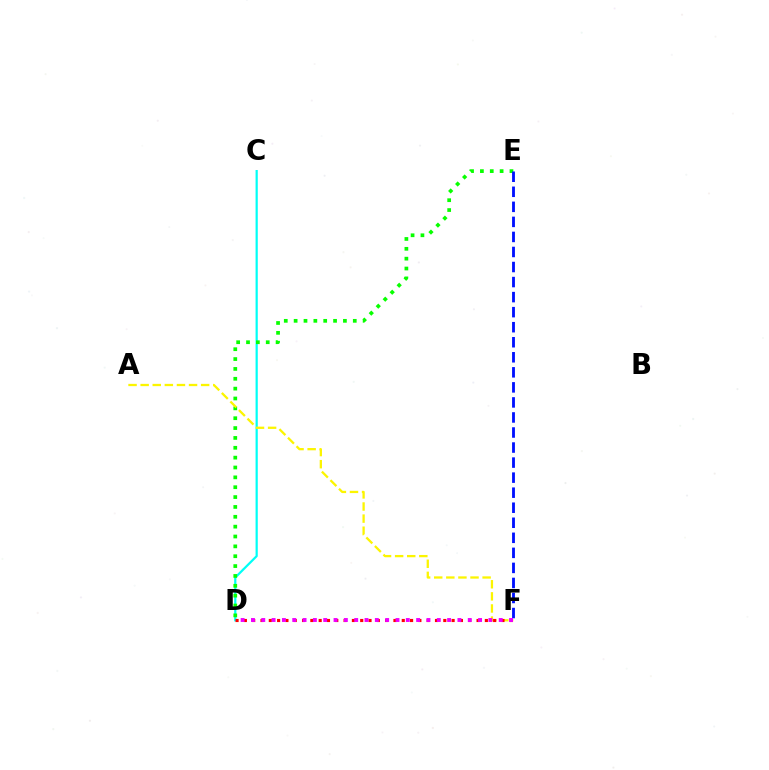{('C', 'D'): [{'color': '#00fff6', 'line_style': 'solid', 'thickness': 1.6}], ('D', 'E'): [{'color': '#08ff00', 'line_style': 'dotted', 'thickness': 2.68}], ('E', 'F'): [{'color': '#0010ff', 'line_style': 'dashed', 'thickness': 2.04}], ('A', 'F'): [{'color': '#fcf500', 'line_style': 'dashed', 'thickness': 1.64}], ('D', 'F'): [{'color': '#ff0000', 'line_style': 'dotted', 'thickness': 2.26}, {'color': '#ee00ff', 'line_style': 'dotted', 'thickness': 2.81}]}